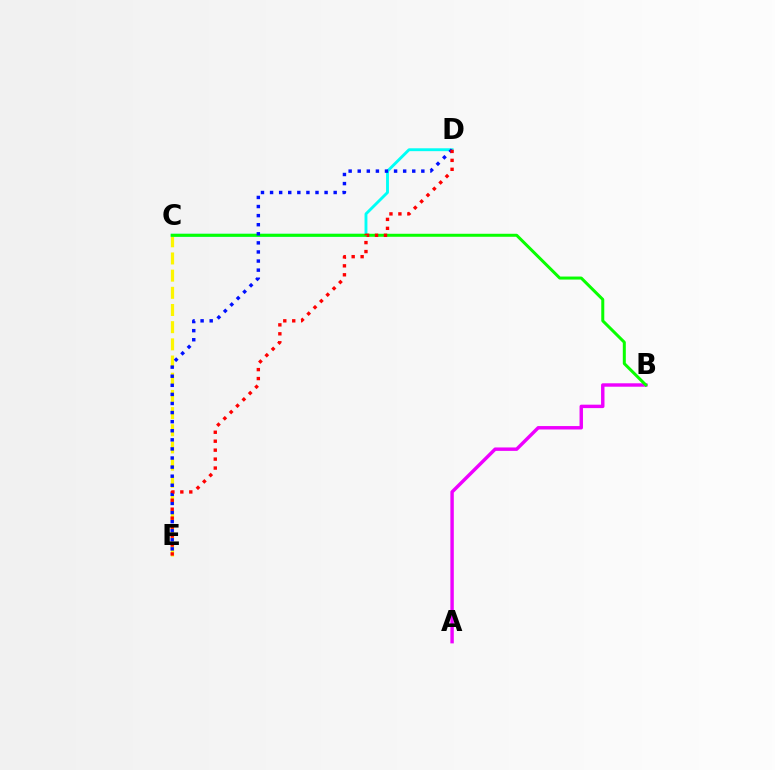{('C', 'E'): [{'color': '#fcf500', 'line_style': 'dashed', 'thickness': 2.33}], ('C', 'D'): [{'color': '#00fff6', 'line_style': 'solid', 'thickness': 2.07}], ('A', 'B'): [{'color': '#ee00ff', 'line_style': 'solid', 'thickness': 2.47}], ('B', 'C'): [{'color': '#08ff00', 'line_style': 'solid', 'thickness': 2.16}], ('D', 'E'): [{'color': '#0010ff', 'line_style': 'dotted', 'thickness': 2.47}, {'color': '#ff0000', 'line_style': 'dotted', 'thickness': 2.43}]}